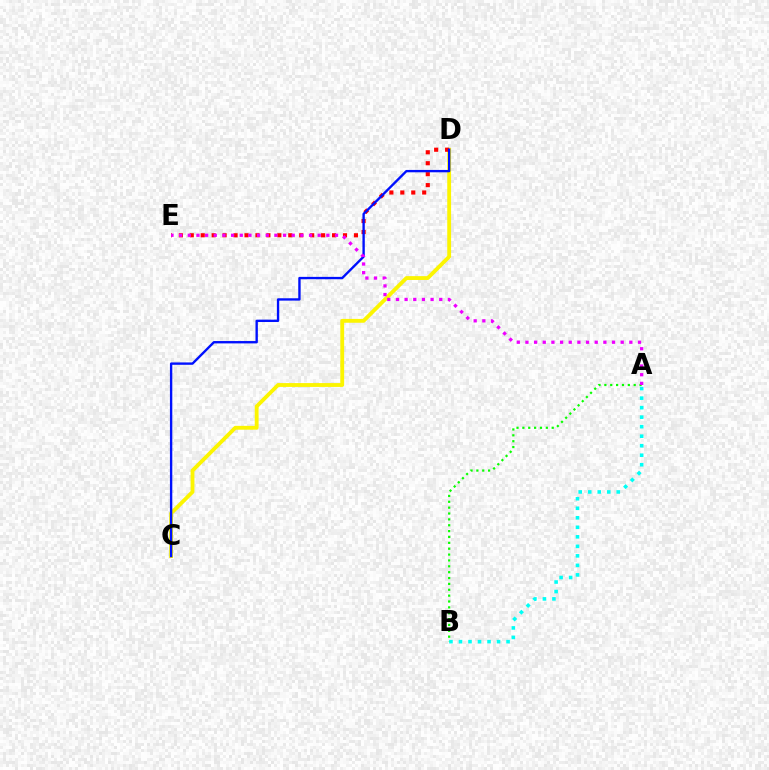{('C', 'D'): [{'color': '#fcf500', 'line_style': 'solid', 'thickness': 2.77}, {'color': '#0010ff', 'line_style': 'solid', 'thickness': 1.7}], ('D', 'E'): [{'color': '#ff0000', 'line_style': 'dotted', 'thickness': 2.97}], ('A', 'B'): [{'color': '#00fff6', 'line_style': 'dotted', 'thickness': 2.59}, {'color': '#08ff00', 'line_style': 'dotted', 'thickness': 1.59}], ('A', 'E'): [{'color': '#ee00ff', 'line_style': 'dotted', 'thickness': 2.35}]}